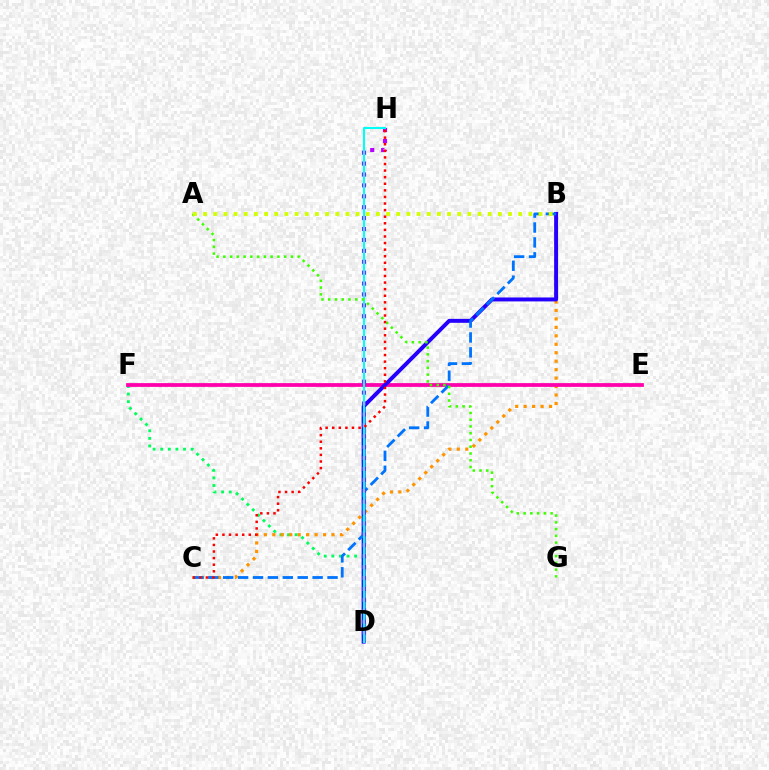{('D', 'F'): [{'color': '#00ff5c', 'line_style': 'dotted', 'thickness': 2.06}], ('B', 'C'): [{'color': '#ff9400', 'line_style': 'dotted', 'thickness': 2.3}, {'color': '#0074ff', 'line_style': 'dashed', 'thickness': 2.03}], ('E', 'F'): [{'color': '#ff00ac', 'line_style': 'solid', 'thickness': 2.71}], ('B', 'D'): [{'color': '#2500ff', 'line_style': 'solid', 'thickness': 2.84}], ('D', 'H'): [{'color': '#b900ff', 'line_style': 'dotted', 'thickness': 2.96}, {'color': '#00fff6', 'line_style': 'solid', 'thickness': 1.51}], ('A', 'G'): [{'color': '#3dff00', 'line_style': 'dotted', 'thickness': 1.84}], ('A', 'B'): [{'color': '#d1ff00', 'line_style': 'dotted', 'thickness': 2.76}], ('C', 'H'): [{'color': '#ff0000', 'line_style': 'dotted', 'thickness': 1.79}]}